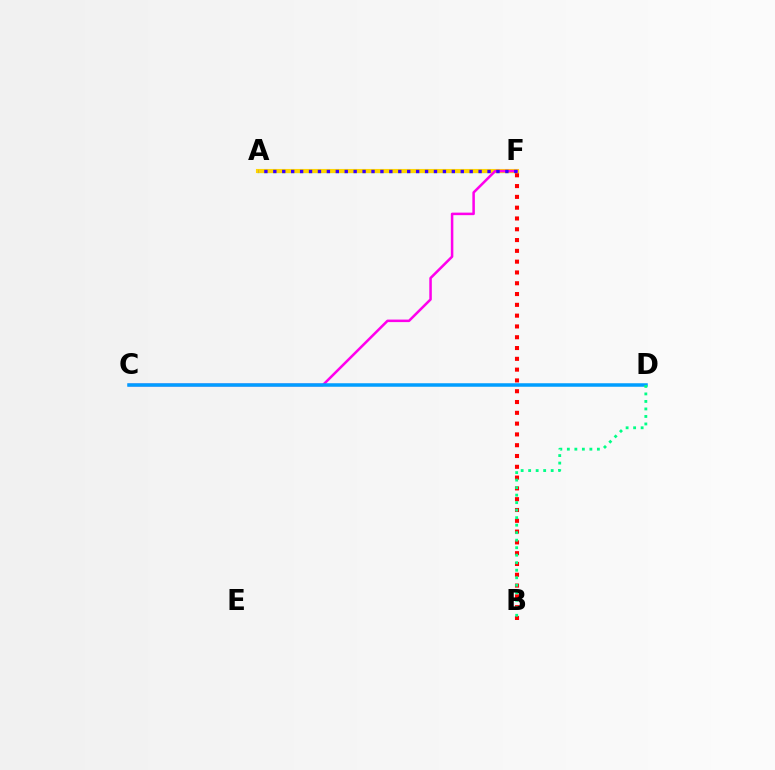{('A', 'F'): [{'color': '#4fff00', 'line_style': 'solid', 'thickness': 2.3}, {'color': '#ffd500', 'line_style': 'solid', 'thickness': 2.95}, {'color': '#3700ff', 'line_style': 'dotted', 'thickness': 2.42}], ('C', 'F'): [{'color': '#ff00ed', 'line_style': 'solid', 'thickness': 1.82}], ('C', 'D'): [{'color': '#009eff', 'line_style': 'solid', 'thickness': 2.53}], ('B', 'F'): [{'color': '#ff0000', 'line_style': 'dotted', 'thickness': 2.93}], ('B', 'D'): [{'color': '#00ff86', 'line_style': 'dotted', 'thickness': 2.04}]}